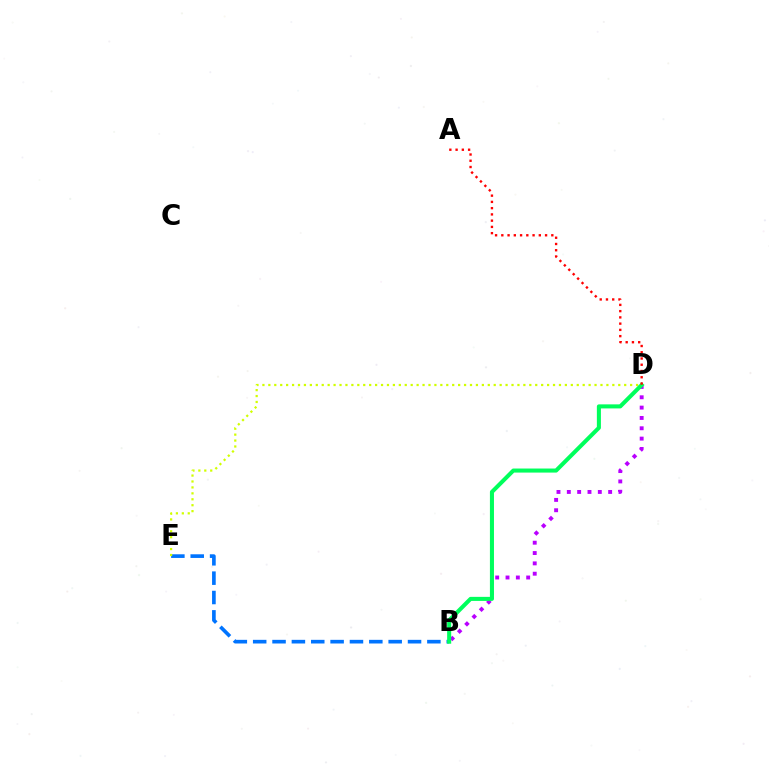{('B', 'E'): [{'color': '#0074ff', 'line_style': 'dashed', 'thickness': 2.63}], ('B', 'D'): [{'color': '#b900ff', 'line_style': 'dotted', 'thickness': 2.81}, {'color': '#00ff5c', 'line_style': 'solid', 'thickness': 2.92}], ('D', 'E'): [{'color': '#d1ff00', 'line_style': 'dotted', 'thickness': 1.61}], ('A', 'D'): [{'color': '#ff0000', 'line_style': 'dotted', 'thickness': 1.7}]}